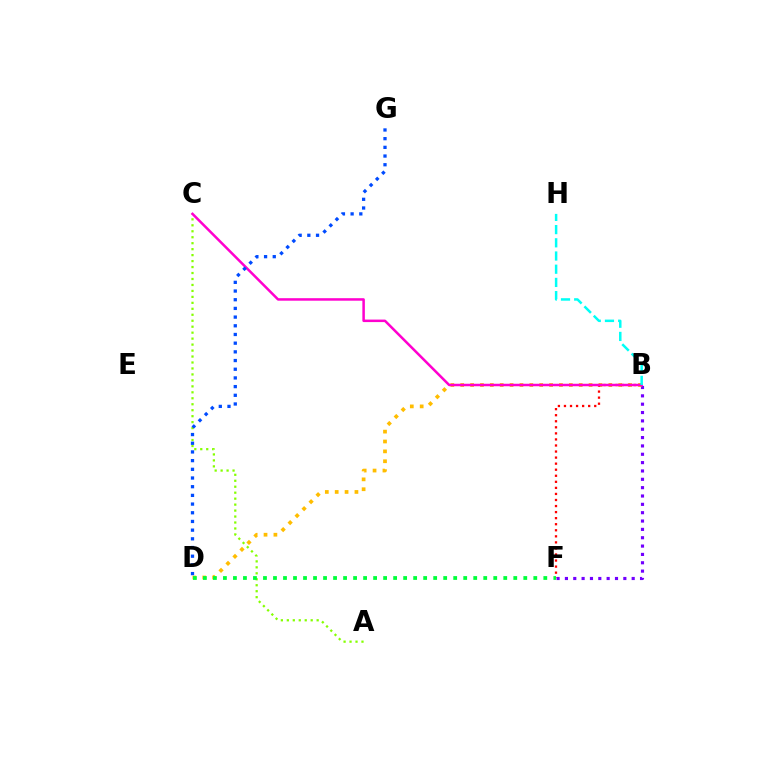{('B', 'F'): [{'color': '#7200ff', 'line_style': 'dotted', 'thickness': 2.27}, {'color': '#ff0000', 'line_style': 'dotted', 'thickness': 1.65}], ('A', 'C'): [{'color': '#84ff00', 'line_style': 'dotted', 'thickness': 1.62}], ('B', 'D'): [{'color': '#ffbd00', 'line_style': 'dotted', 'thickness': 2.68}], ('B', 'C'): [{'color': '#ff00cf', 'line_style': 'solid', 'thickness': 1.81}], ('B', 'H'): [{'color': '#00fff6', 'line_style': 'dashed', 'thickness': 1.79}], ('D', 'F'): [{'color': '#00ff39', 'line_style': 'dotted', 'thickness': 2.72}], ('D', 'G'): [{'color': '#004bff', 'line_style': 'dotted', 'thickness': 2.36}]}